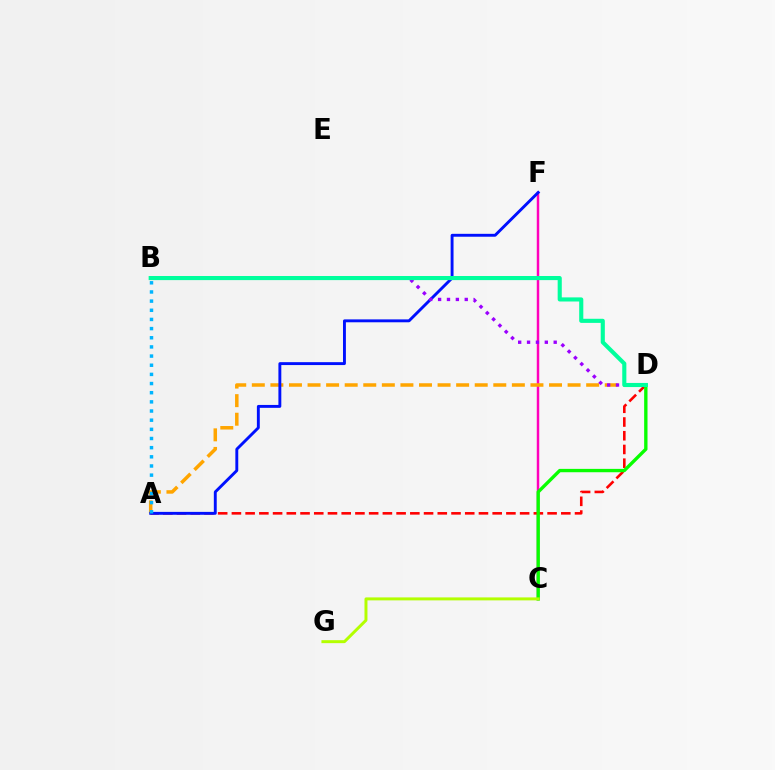{('C', 'F'): [{'color': '#ff00bd', 'line_style': 'solid', 'thickness': 1.78}], ('A', 'D'): [{'color': '#ffa500', 'line_style': 'dashed', 'thickness': 2.52}, {'color': '#ff0000', 'line_style': 'dashed', 'thickness': 1.86}], ('A', 'F'): [{'color': '#0010ff', 'line_style': 'solid', 'thickness': 2.09}], ('C', 'D'): [{'color': '#08ff00', 'line_style': 'solid', 'thickness': 2.42}], ('A', 'B'): [{'color': '#00b5ff', 'line_style': 'dotted', 'thickness': 2.49}], ('C', 'G'): [{'color': '#b3ff00', 'line_style': 'solid', 'thickness': 2.13}], ('B', 'D'): [{'color': '#9b00ff', 'line_style': 'dotted', 'thickness': 2.41}, {'color': '#00ff9d', 'line_style': 'solid', 'thickness': 2.96}]}